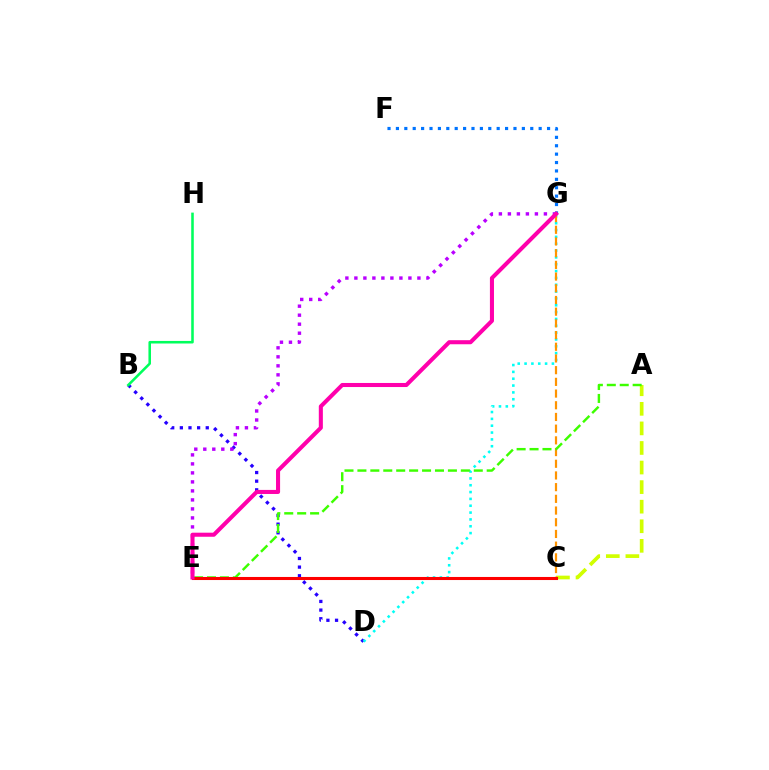{('B', 'D'): [{'color': '#2500ff', 'line_style': 'dotted', 'thickness': 2.35}], ('E', 'G'): [{'color': '#b900ff', 'line_style': 'dotted', 'thickness': 2.45}, {'color': '#ff00ac', 'line_style': 'solid', 'thickness': 2.92}], ('D', 'G'): [{'color': '#00fff6', 'line_style': 'dotted', 'thickness': 1.86}], ('A', 'C'): [{'color': '#d1ff00', 'line_style': 'dashed', 'thickness': 2.66}], ('C', 'G'): [{'color': '#ff9400', 'line_style': 'dashed', 'thickness': 1.59}], ('A', 'E'): [{'color': '#3dff00', 'line_style': 'dashed', 'thickness': 1.76}], ('C', 'E'): [{'color': '#ff0000', 'line_style': 'solid', 'thickness': 2.21}], ('F', 'G'): [{'color': '#0074ff', 'line_style': 'dotted', 'thickness': 2.28}], ('B', 'H'): [{'color': '#00ff5c', 'line_style': 'solid', 'thickness': 1.84}]}